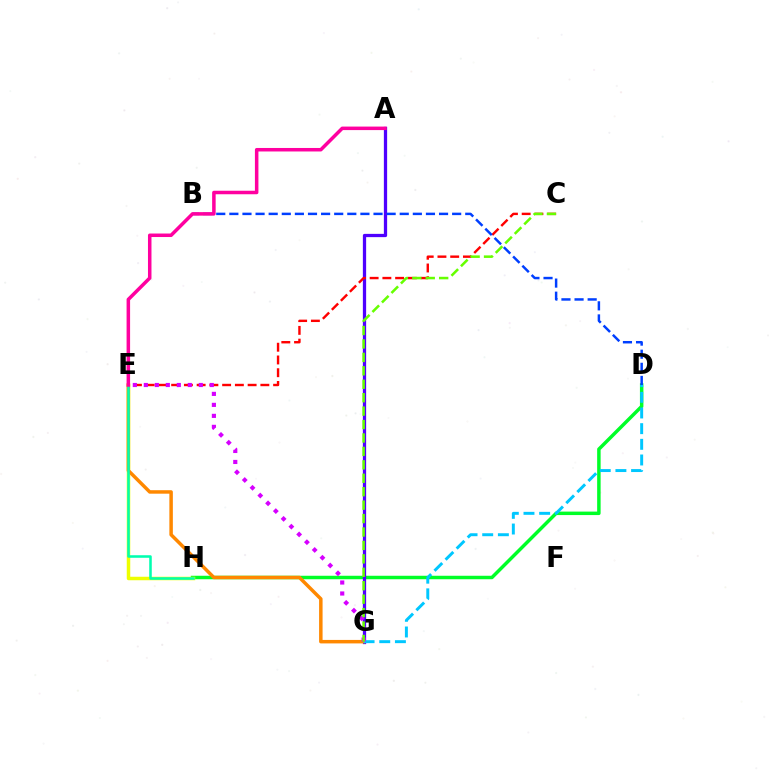{('D', 'H'): [{'color': '#00ff27', 'line_style': 'solid', 'thickness': 2.5}], ('A', 'G'): [{'color': '#4f00ff', 'line_style': 'solid', 'thickness': 2.35}], ('C', 'E'): [{'color': '#ff0000', 'line_style': 'dashed', 'thickness': 1.73}], ('B', 'D'): [{'color': '#003fff', 'line_style': 'dashed', 'thickness': 1.78}], ('E', 'H'): [{'color': '#eeff00', 'line_style': 'solid', 'thickness': 2.52}, {'color': '#00ffaf', 'line_style': 'solid', 'thickness': 1.83}], ('E', 'G'): [{'color': '#ff8800', 'line_style': 'solid', 'thickness': 2.51}, {'color': '#d600ff', 'line_style': 'dotted', 'thickness': 2.99}], ('D', 'G'): [{'color': '#00c7ff', 'line_style': 'dashed', 'thickness': 2.13}], ('A', 'E'): [{'color': '#ff00a0', 'line_style': 'solid', 'thickness': 2.53}], ('C', 'G'): [{'color': '#66ff00', 'line_style': 'dashed', 'thickness': 1.82}]}